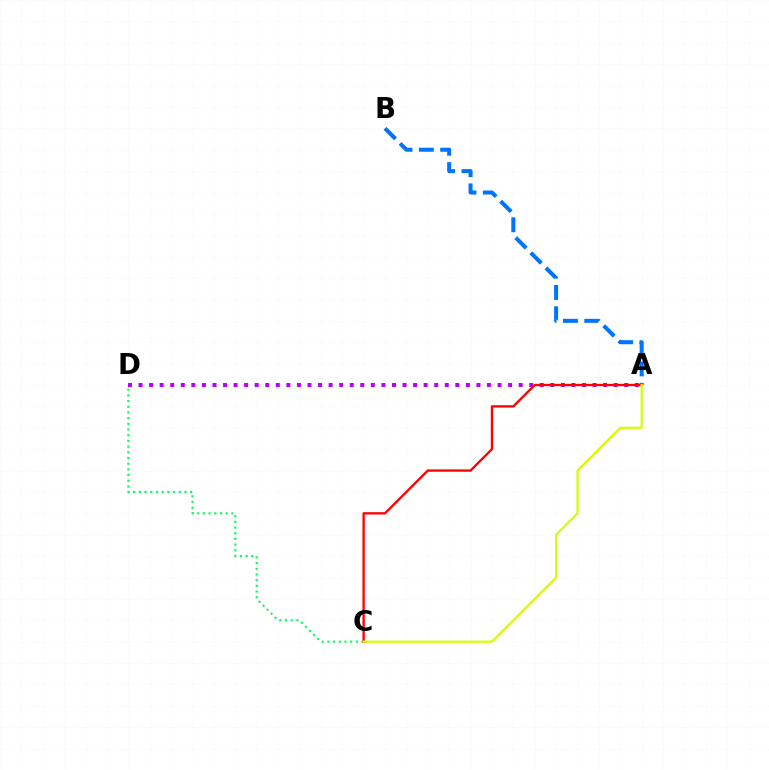{('A', 'B'): [{'color': '#0074ff', 'line_style': 'dashed', 'thickness': 2.9}], ('C', 'D'): [{'color': '#00ff5c', 'line_style': 'dotted', 'thickness': 1.55}], ('A', 'D'): [{'color': '#b900ff', 'line_style': 'dotted', 'thickness': 2.87}], ('A', 'C'): [{'color': '#ff0000', 'line_style': 'solid', 'thickness': 1.67}, {'color': '#d1ff00', 'line_style': 'solid', 'thickness': 1.58}]}